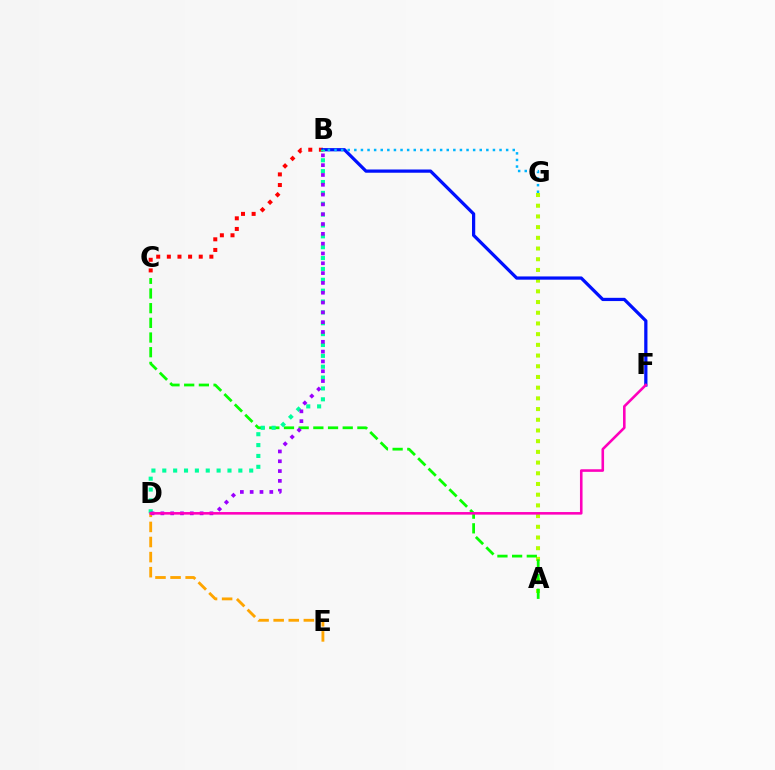{('A', 'G'): [{'color': '#b3ff00', 'line_style': 'dotted', 'thickness': 2.91}], ('B', 'C'): [{'color': '#ff0000', 'line_style': 'dotted', 'thickness': 2.89}], ('A', 'C'): [{'color': '#08ff00', 'line_style': 'dashed', 'thickness': 1.99}], ('B', 'F'): [{'color': '#0010ff', 'line_style': 'solid', 'thickness': 2.33}], ('B', 'D'): [{'color': '#00ff9d', 'line_style': 'dotted', 'thickness': 2.95}, {'color': '#9b00ff', 'line_style': 'dotted', 'thickness': 2.67}], ('D', 'E'): [{'color': '#ffa500', 'line_style': 'dashed', 'thickness': 2.05}], ('B', 'G'): [{'color': '#00b5ff', 'line_style': 'dotted', 'thickness': 1.79}], ('D', 'F'): [{'color': '#ff00bd', 'line_style': 'solid', 'thickness': 1.86}]}